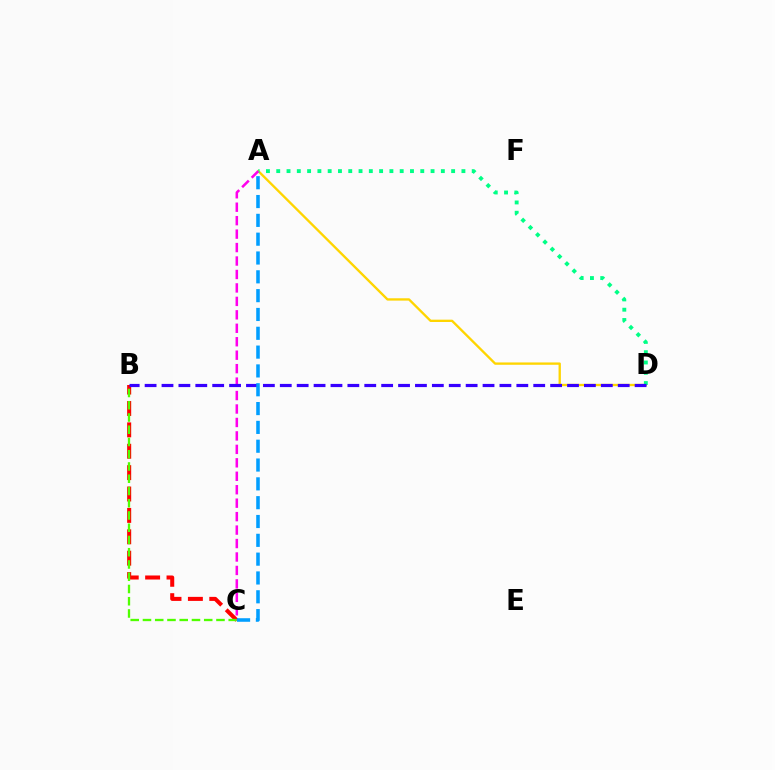{('A', 'D'): [{'color': '#ffd500', 'line_style': 'solid', 'thickness': 1.68}, {'color': '#00ff86', 'line_style': 'dotted', 'thickness': 2.8}], ('B', 'C'): [{'color': '#ff0000', 'line_style': 'dashed', 'thickness': 2.91}, {'color': '#4fff00', 'line_style': 'dashed', 'thickness': 1.66}], ('A', 'C'): [{'color': '#ff00ed', 'line_style': 'dashed', 'thickness': 1.83}, {'color': '#009eff', 'line_style': 'dashed', 'thickness': 2.56}], ('B', 'D'): [{'color': '#3700ff', 'line_style': 'dashed', 'thickness': 2.3}]}